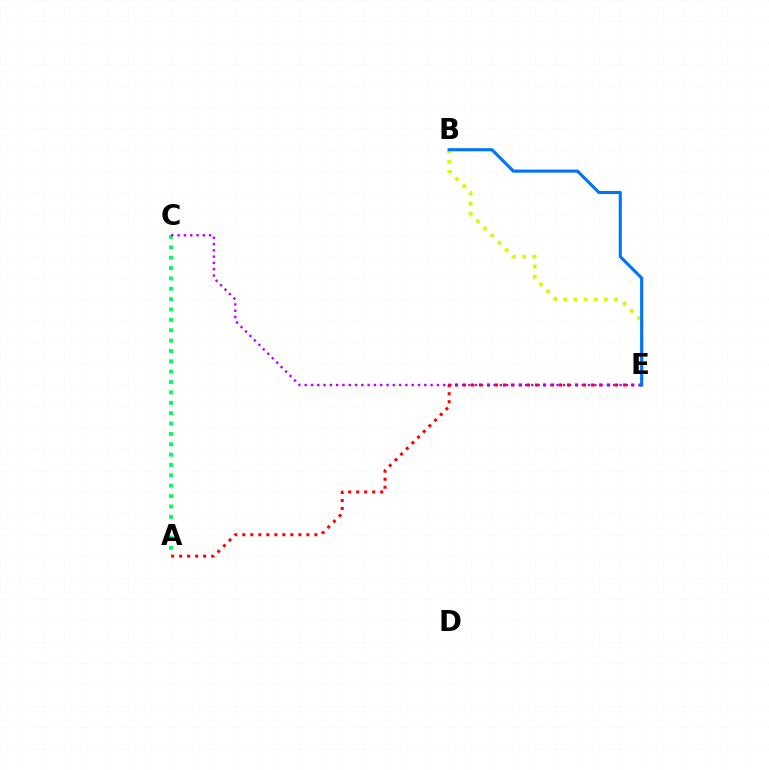{('A', 'E'): [{'color': '#ff0000', 'line_style': 'dotted', 'thickness': 2.18}], ('A', 'C'): [{'color': '#00ff5c', 'line_style': 'dotted', 'thickness': 2.82}], ('C', 'E'): [{'color': '#b900ff', 'line_style': 'dotted', 'thickness': 1.71}], ('B', 'E'): [{'color': '#d1ff00', 'line_style': 'dotted', 'thickness': 2.77}, {'color': '#0074ff', 'line_style': 'solid', 'thickness': 2.24}]}